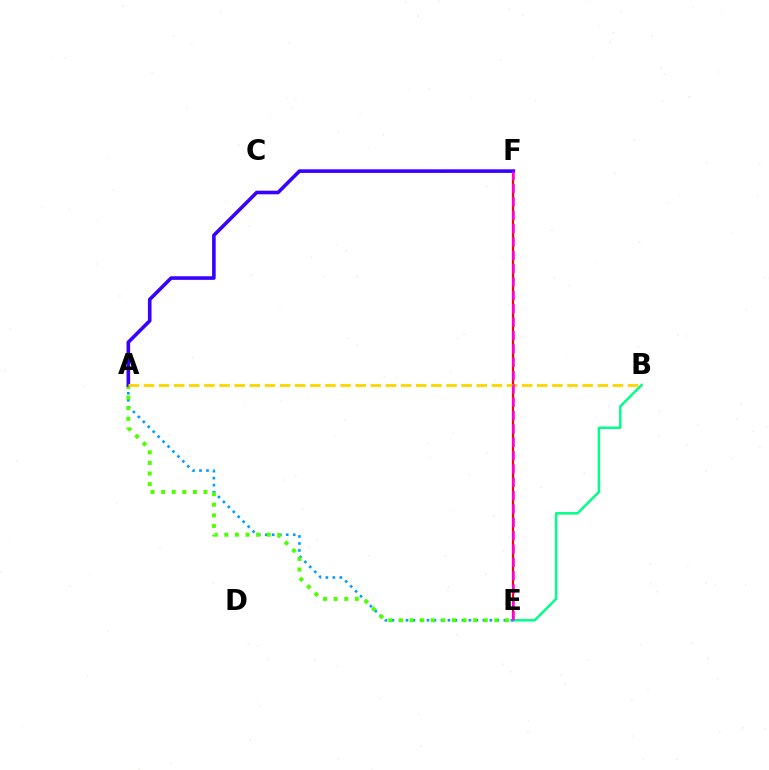{('E', 'F'): [{'color': '#ff0000', 'line_style': 'solid', 'thickness': 1.59}, {'color': '#ff00ed', 'line_style': 'dashed', 'thickness': 1.81}], ('B', 'E'): [{'color': '#00ff86', 'line_style': 'solid', 'thickness': 1.78}], ('A', 'E'): [{'color': '#009eff', 'line_style': 'dotted', 'thickness': 1.9}, {'color': '#4fff00', 'line_style': 'dotted', 'thickness': 2.88}], ('A', 'F'): [{'color': '#3700ff', 'line_style': 'solid', 'thickness': 2.59}], ('A', 'B'): [{'color': '#ffd500', 'line_style': 'dashed', 'thickness': 2.06}]}